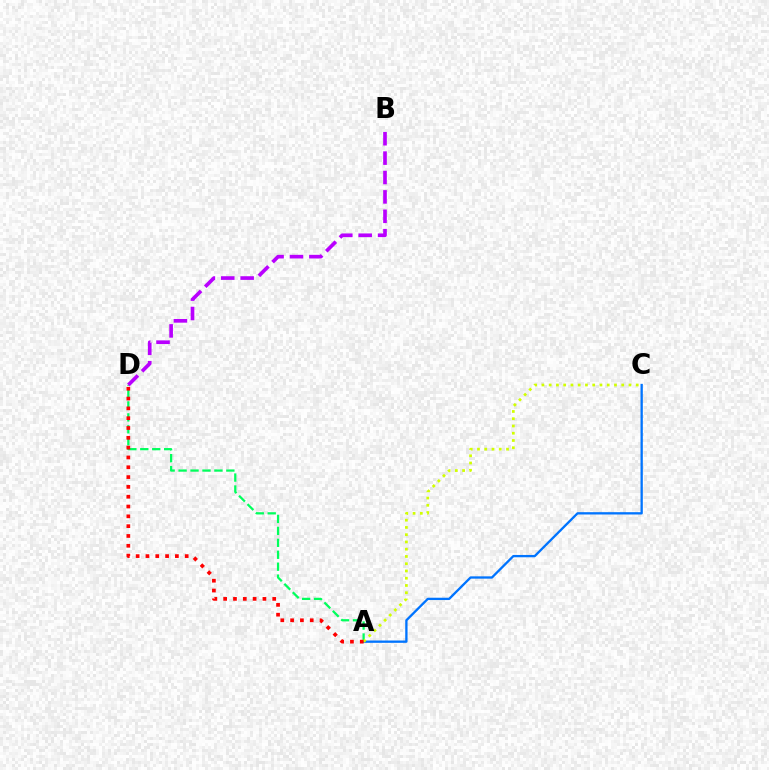{('A', 'C'): [{'color': '#0074ff', 'line_style': 'solid', 'thickness': 1.67}, {'color': '#d1ff00', 'line_style': 'dotted', 'thickness': 1.97}], ('A', 'D'): [{'color': '#00ff5c', 'line_style': 'dashed', 'thickness': 1.62}, {'color': '#ff0000', 'line_style': 'dotted', 'thickness': 2.67}], ('B', 'D'): [{'color': '#b900ff', 'line_style': 'dashed', 'thickness': 2.63}]}